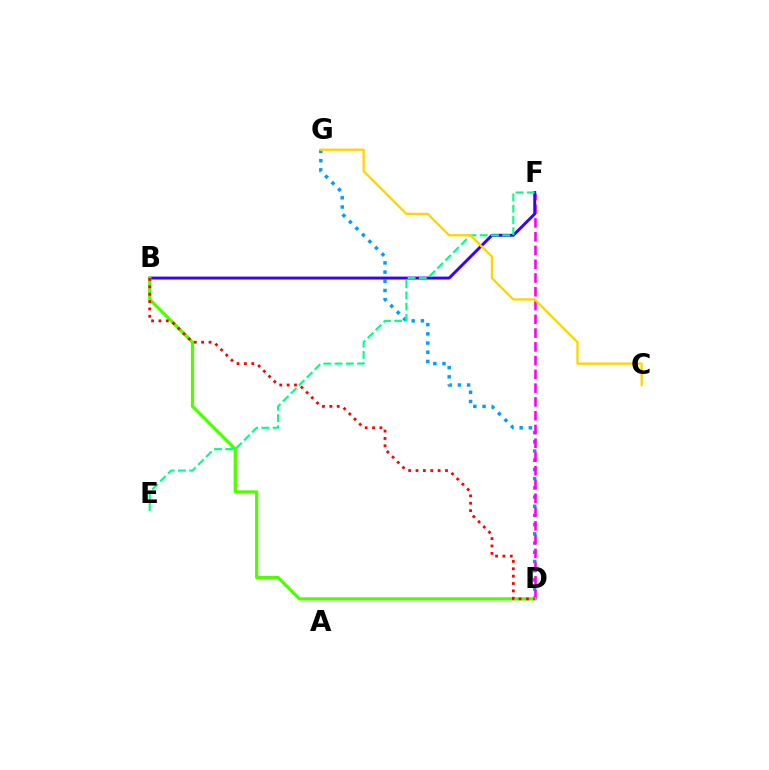{('D', 'G'): [{'color': '#009eff', 'line_style': 'dotted', 'thickness': 2.5}], ('D', 'F'): [{'color': '#ff00ed', 'line_style': 'dashed', 'thickness': 1.87}], ('B', 'F'): [{'color': '#3700ff', 'line_style': 'solid', 'thickness': 2.11}], ('B', 'D'): [{'color': '#4fff00', 'line_style': 'solid', 'thickness': 2.32}, {'color': '#ff0000', 'line_style': 'dotted', 'thickness': 2.0}], ('E', 'F'): [{'color': '#00ff86', 'line_style': 'dashed', 'thickness': 1.53}], ('C', 'G'): [{'color': '#ffd500', 'line_style': 'solid', 'thickness': 1.67}]}